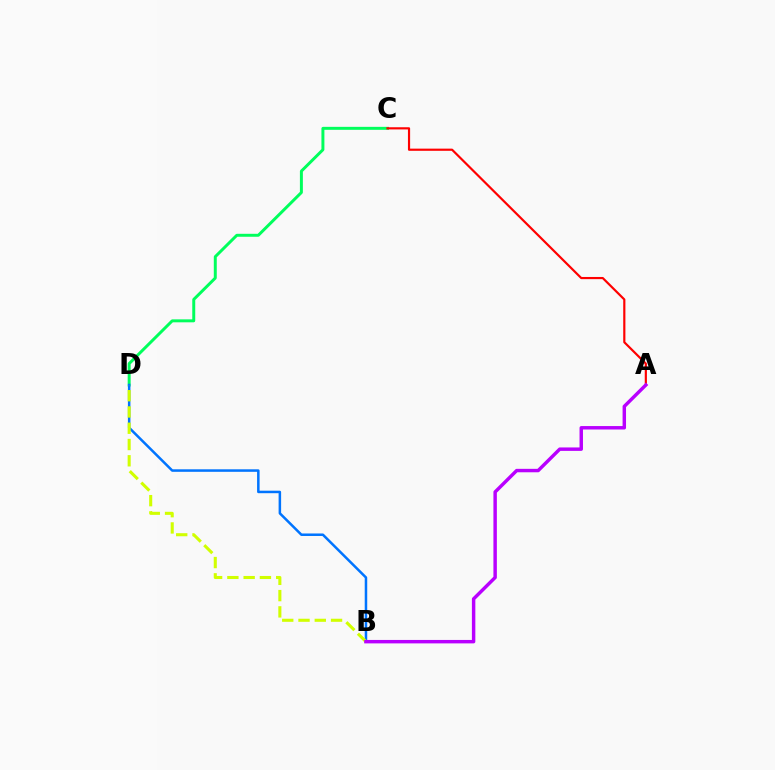{('C', 'D'): [{'color': '#00ff5c', 'line_style': 'solid', 'thickness': 2.13}], ('B', 'D'): [{'color': '#0074ff', 'line_style': 'solid', 'thickness': 1.81}, {'color': '#d1ff00', 'line_style': 'dashed', 'thickness': 2.21}], ('A', 'C'): [{'color': '#ff0000', 'line_style': 'solid', 'thickness': 1.57}], ('A', 'B'): [{'color': '#b900ff', 'line_style': 'solid', 'thickness': 2.48}]}